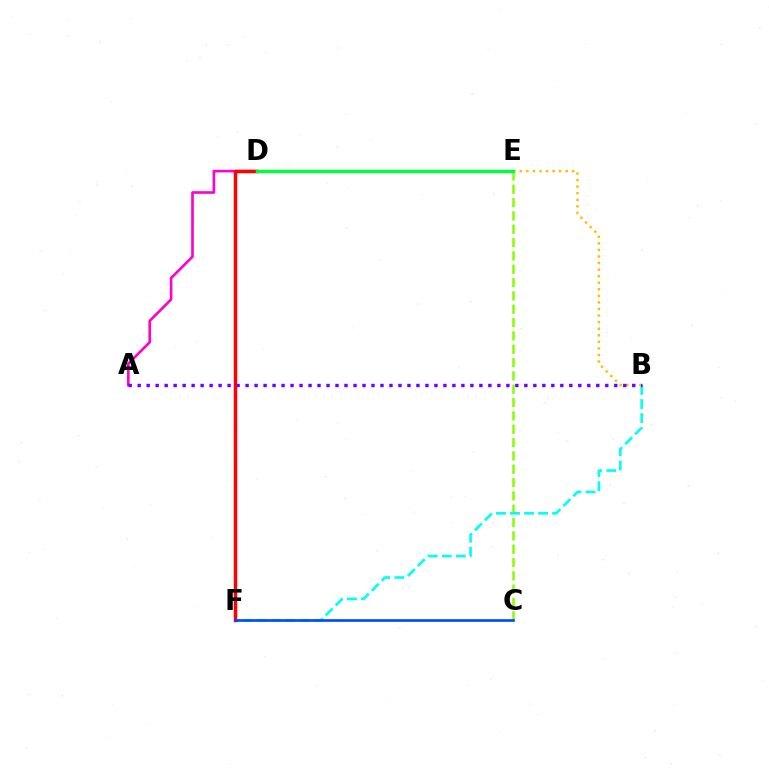{('C', 'E'): [{'color': '#84ff00', 'line_style': 'dashed', 'thickness': 1.81}], ('B', 'E'): [{'color': '#ffbd00', 'line_style': 'dotted', 'thickness': 1.78}], ('B', 'F'): [{'color': '#00fff6', 'line_style': 'dashed', 'thickness': 1.91}], ('A', 'D'): [{'color': '#ff00cf', 'line_style': 'solid', 'thickness': 1.89}], ('D', 'F'): [{'color': '#ff0000', 'line_style': 'solid', 'thickness': 2.5}], ('D', 'E'): [{'color': '#00ff39', 'line_style': 'solid', 'thickness': 2.48}], ('A', 'B'): [{'color': '#7200ff', 'line_style': 'dotted', 'thickness': 2.44}], ('C', 'F'): [{'color': '#004bff', 'line_style': 'solid', 'thickness': 1.92}]}